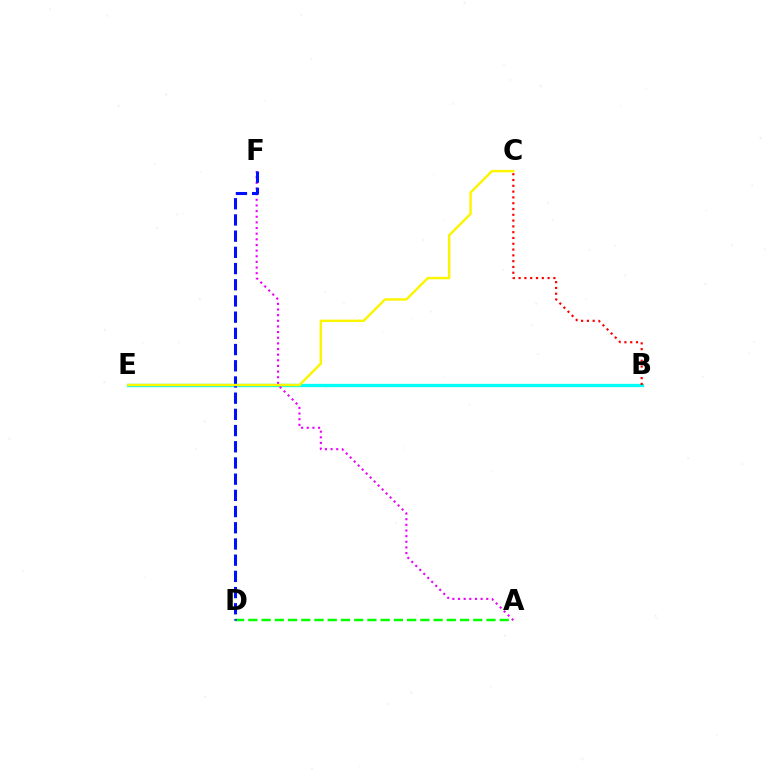{('B', 'E'): [{'color': '#00fff6', 'line_style': 'solid', 'thickness': 2.38}], ('B', 'C'): [{'color': '#ff0000', 'line_style': 'dotted', 'thickness': 1.57}], ('A', 'F'): [{'color': '#ee00ff', 'line_style': 'dotted', 'thickness': 1.53}], ('A', 'D'): [{'color': '#08ff00', 'line_style': 'dashed', 'thickness': 1.8}], ('D', 'F'): [{'color': '#0010ff', 'line_style': 'dashed', 'thickness': 2.2}], ('C', 'E'): [{'color': '#fcf500', 'line_style': 'solid', 'thickness': 1.75}]}